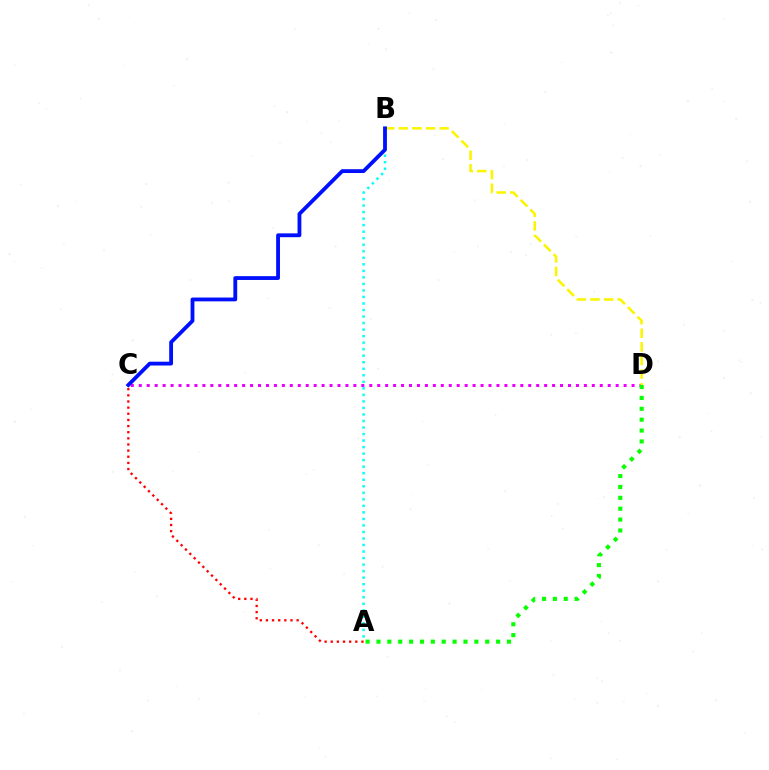{('C', 'D'): [{'color': '#ee00ff', 'line_style': 'dotted', 'thickness': 2.16}], ('A', 'C'): [{'color': '#ff0000', 'line_style': 'dotted', 'thickness': 1.67}], ('A', 'B'): [{'color': '#00fff6', 'line_style': 'dotted', 'thickness': 1.77}], ('B', 'D'): [{'color': '#fcf500', 'line_style': 'dashed', 'thickness': 1.85}], ('A', 'D'): [{'color': '#08ff00', 'line_style': 'dotted', 'thickness': 2.96}], ('B', 'C'): [{'color': '#0010ff', 'line_style': 'solid', 'thickness': 2.75}]}